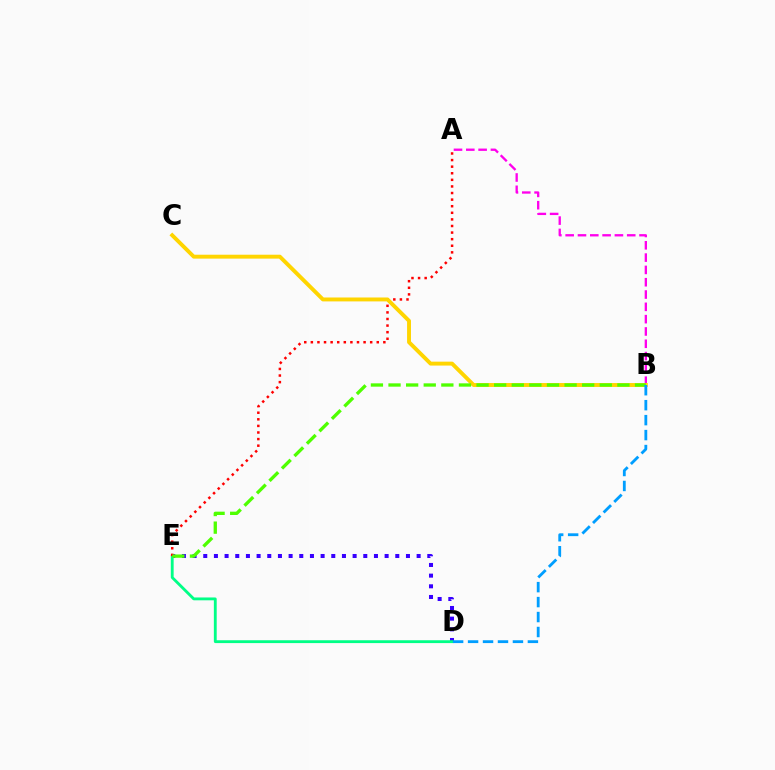{('D', 'E'): [{'color': '#3700ff', 'line_style': 'dotted', 'thickness': 2.9}, {'color': '#00ff86', 'line_style': 'solid', 'thickness': 2.05}], ('A', 'E'): [{'color': '#ff0000', 'line_style': 'dotted', 'thickness': 1.79}], ('A', 'B'): [{'color': '#ff00ed', 'line_style': 'dashed', 'thickness': 1.67}], ('B', 'C'): [{'color': '#ffd500', 'line_style': 'solid', 'thickness': 2.81}], ('B', 'E'): [{'color': '#4fff00', 'line_style': 'dashed', 'thickness': 2.39}], ('B', 'D'): [{'color': '#009eff', 'line_style': 'dashed', 'thickness': 2.03}]}